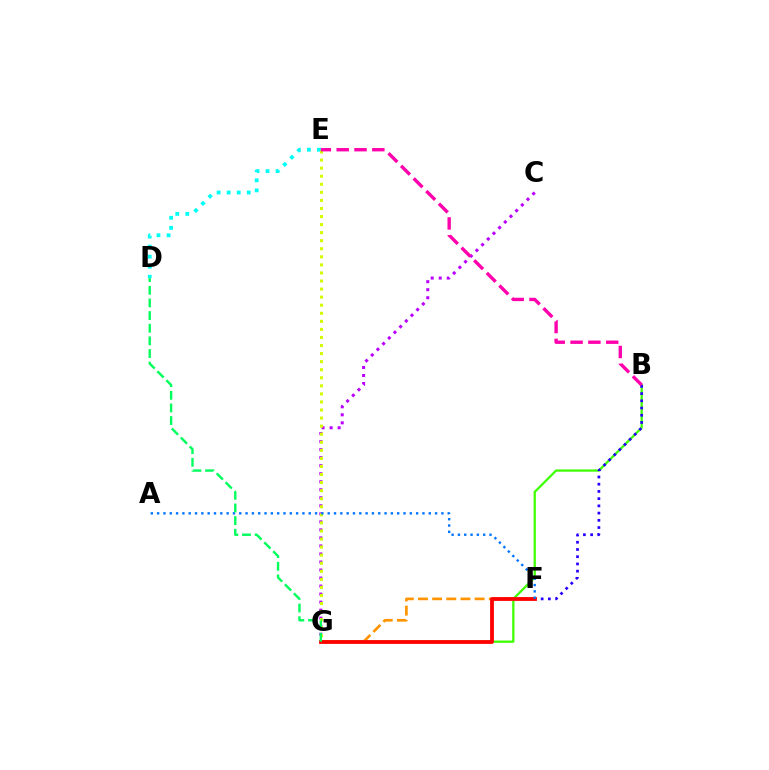{('F', 'G'): [{'color': '#ff9400', 'line_style': 'dashed', 'thickness': 1.92}, {'color': '#ff0000', 'line_style': 'solid', 'thickness': 2.74}], ('C', 'G'): [{'color': '#b900ff', 'line_style': 'dotted', 'thickness': 2.18}], ('B', 'G'): [{'color': '#3dff00', 'line_style': 'solid', 'thickness': 1.63}], ('D', 'E'): [{'color': '#00fff6', 'line_style': 'dotted', 'thickness': 2.73}], ('E', 'G'): [{'color': '#d1ff00', 'line_style': 'dotted', 'thickness': 2.19}], ('B', 'F'): [{'color': '#2500ff', 'line_style': 'dotted', 'thickness': 1.96}], ('B', 'E'): [{'color': '#ff00ac', 'line_style': 'dashed', 'thickness': 2.42}], ('A', 'F'): [{'color': '#0074ff', 'line_style': 'dotted', 'thickness': 1.72}], ('D', 'G'): [{'color': '#00ff5c', 'line_style': 'dashed', 'thickness': 1.72}]}